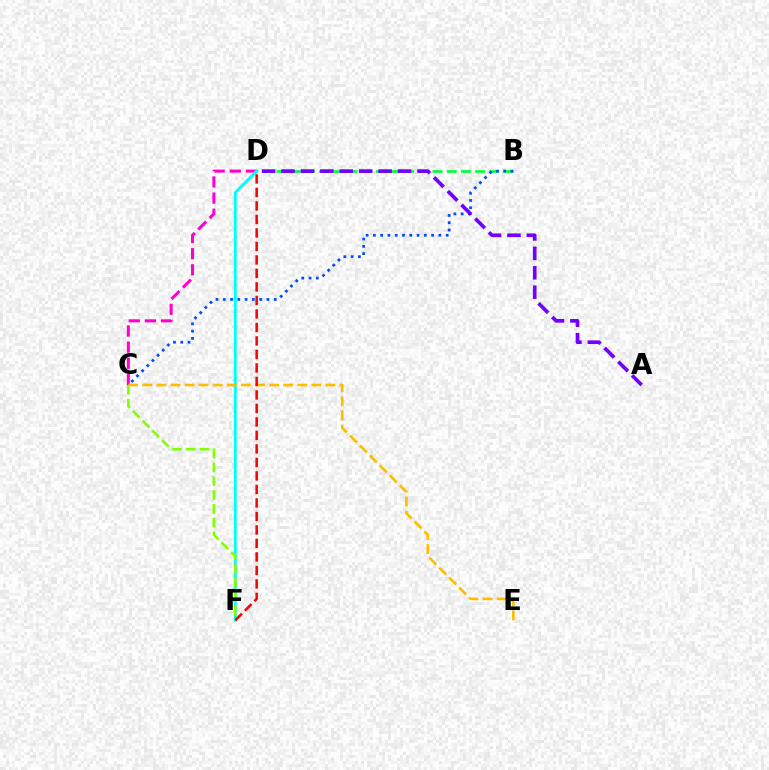{('C', 'D'): [{'color': '#ff00cf', 'line_style': 'dashed', 'thickness': 2.19}], ('D', 'F'): [{'color': '#00fff6', 'line_style': 'solid', 'thickness': 2.08}, {'color': '#ff0000', 'line_style': 'dashed', 'thickness': 1.83}], ('C', 'E'): [{'color': '#ffbd00', 'line_style': 'dashed', 'thickness': 1.91}], ('B', 'D'): [{'color': '#00ff39', 'line_style': 'dashed', 'thickness': 1.93}], ('B', 'C'): [{'color': '#004bff', 'line_style': 'dotted', 'thickness': 1.98}], ('C', 'F'): [{'color': '#84ff00', 'line_style': 'dashed', 'thickness': 1.88}], ('A', 'D'): [{'color': '#7200ff', 'line_style': 'dashed', 'thickness': 2.64}]}